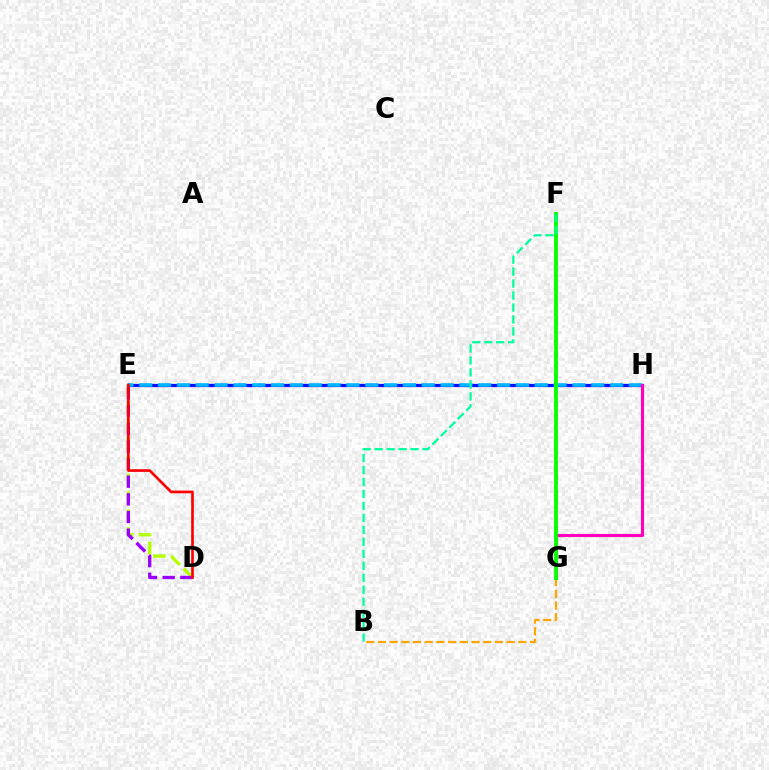{('D', 'E'): [{'color': '#b3ff00', 'line_style': 'dashed', 'thickness': 2.43}, {'color': '#9b00ff', 'line_style': 'dashed', 'thickness': 2.4}, {'color': '#ff0000', 'line_style': 'solid', 'thickness': 1.92}], ('E', 'H'): [{'color': '#0010ff', 'line_style': 'solid', 'thickness': 2.31}, {'color': '#00b5ff', 'line_style': 'dashed', 'thickness': 2.56}], ('G', 'H'): [{'color': '#ff00bd', 'line_style': 'solid', 'thickness': 2.25}], ('B', 'G'): [{'color': '#ffa500', 'line_style': 'dashed', 'thickness': 1.59}], ('F', 'G'): [{'color': '#08ff00', 'line_style': 'solid', 'thickness': 2.78}], ('B', 'F'): [{'color': '#00ff9d', 'line_style': 'dashed', 'thickness': 1.63}]}